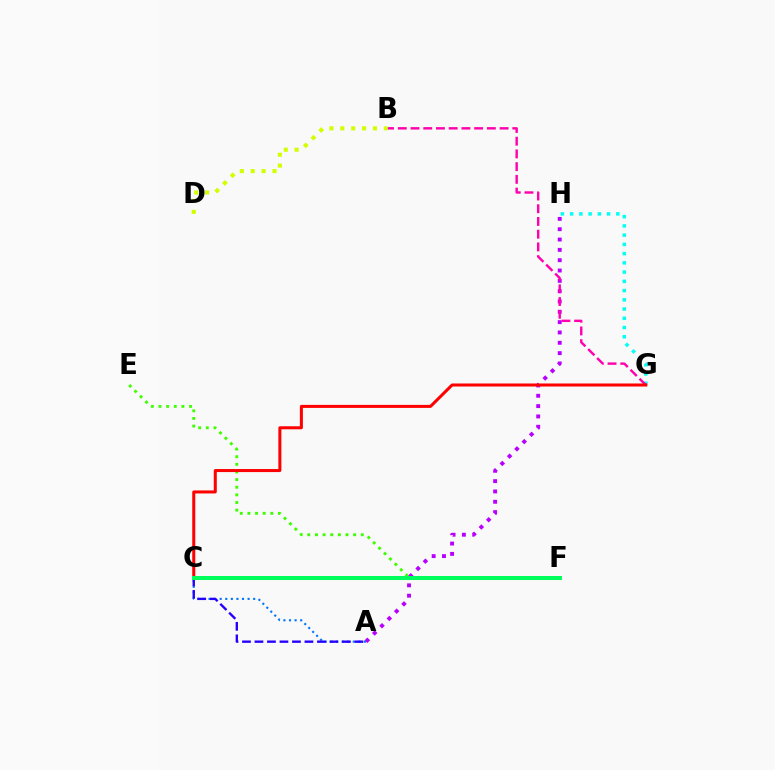{('C', 'F'): [{'color': '#ff9400', 'line_style': 'dashed', 'thickness': 1.95}, {'color': '#00ff5c', 'line_style': 'solid', 'thickness': 2.89}], ('E', 'F'): [{'color': '#3dff00', 'line_style': 'dotted', 'thickness': 2.07}], ('A', 'H'): [{'color': '#b900ff', 'line_style': 'dotted', 'thickness': 2.81}], ('G', 'H'): [{'color': '#00fff6', 'line_style': 'dotted', 'thickness': 2.51}], ('A', 'C'): [{'color': '#0074ff', 'line_style': 'dotted', 'thickness': 1.52}, {'color': '#2500ff', 'line_style': 'dashed', 'thickness': 1.7}], ('B', 'G'): [{'color': '#ff00ac', 'line_style': 'dashed', 'thickness': 1.73}], ('C', 'G'): [{'color': '#ff0000', 'line_style': 'solid', 'thickness': 2.18}], ('B', 'D'): [{'color': '#d1ff00', 'line_style': 'dotted', 'thickness': 2.96}]}